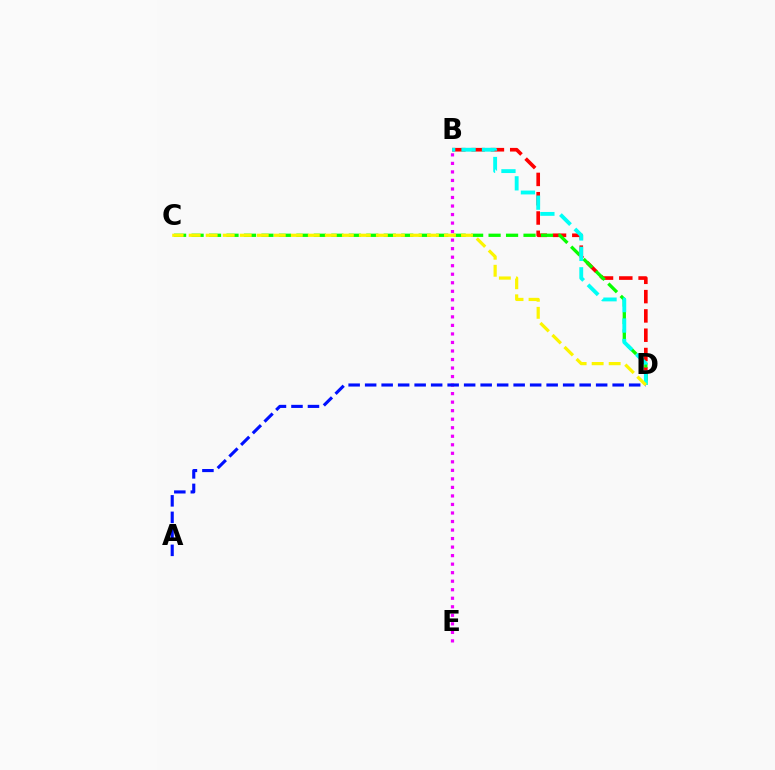{('B', 'D'): [{'color': '#ff0000', 'line_style': 'dashed', 'thickness': 2.62}, {'color': '#00fff6', 'line_style': 'dashed', 'thickness': 2.78}], ('B', 'E'): [{'color': '#ee00ff', 'line_style': 'dotted', 'thickness': 2.32}], ('C', 'D'): [{'color': '#08ff00', 'line_style': 'dashed', 'thickness': 2.37}, {'color': '#fcf500', 'line_style': 'dashed', 'thickness': 2.31}], ('A', 'D'): [{'color': '#0010ff', 'line_style': 'dashed', 'thickness': 2.24}]}